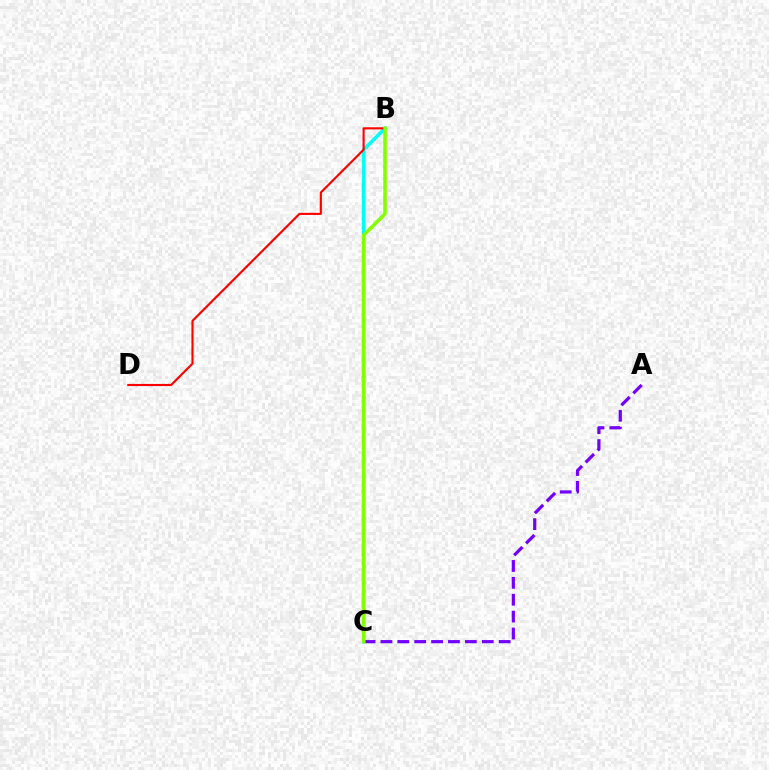{('A', 'C'): [{'color': '#7200ff', 'line_style': 'dashed', 'thickness': 2.29}], ('B', 'C'): [{'color': '#00fff6', 'line_style': 'solid', 'thickness': 2.55}, {'color': '#84ff00', 'line_style': 'solid', 'thickness': 2.53}], ('B', 'D'): [{'color': '#ff0000', 'line_style': 'solid', 'thickness': 1.53}]}